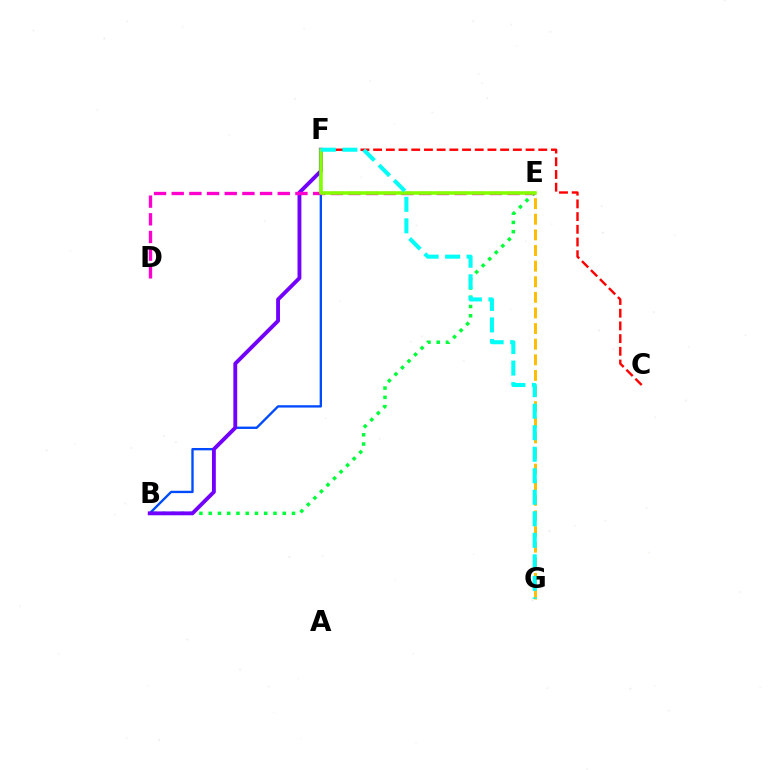{('E', 'G'): [{'color': '#ffbd00', 'line_style': 'dashed', 'thickness': 2.12}], ('B', 'E'): [{'color': '#00ff39', 'line_style': 'dotted', 'thickness': 2.51}], ('B', 'F'): [{'color': '#004bff', 'line_style': 'solid', 'thickness': 1.69}, {'color': '#7200ff', 'line_style': 'solid', 'thickness': 2.78}], ('C', 'F'): [{'color': '#ff0000', 'line_style': 'dashed', 'thickness': 1.73}], ('D', 'E'): [{'color': '#ff00cf', 'line_style': 'dashed', 'thickness': 2.4}], ('E', 'F'): [{'color': '#84ff00', 'line_style': 'solid', 'thickness': 2.57}], ('F', 'G'): [{'color': '#00fff6', 'line_style': 'dashed', 'thickness': 2.92}]}